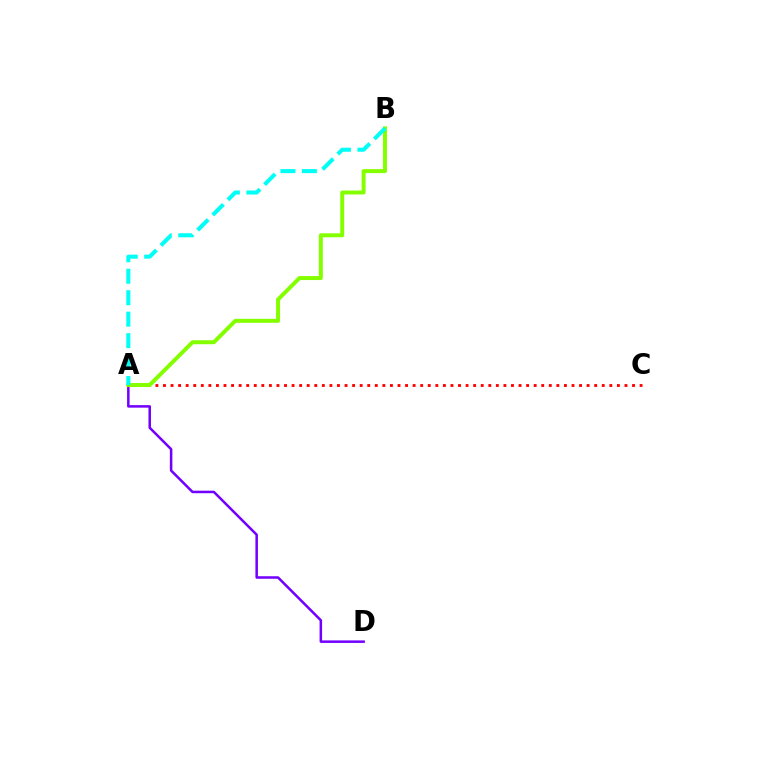{('A', 'D'): [{'color': '#7200ff', 'line_style': 'solid', 'thickness': 1.82}], ('A', 'C'): [{'color': '#ff0000', 'line_style': 'dotted', 'thickness': 2.06}], ('A', 'B'): [{'color': '#84ff00', 'line_style': 'solid', 'thickness': 2.87}, {'color': '#00fff6', 'line_style': 'dashed', 'thickness': 2.92}]}